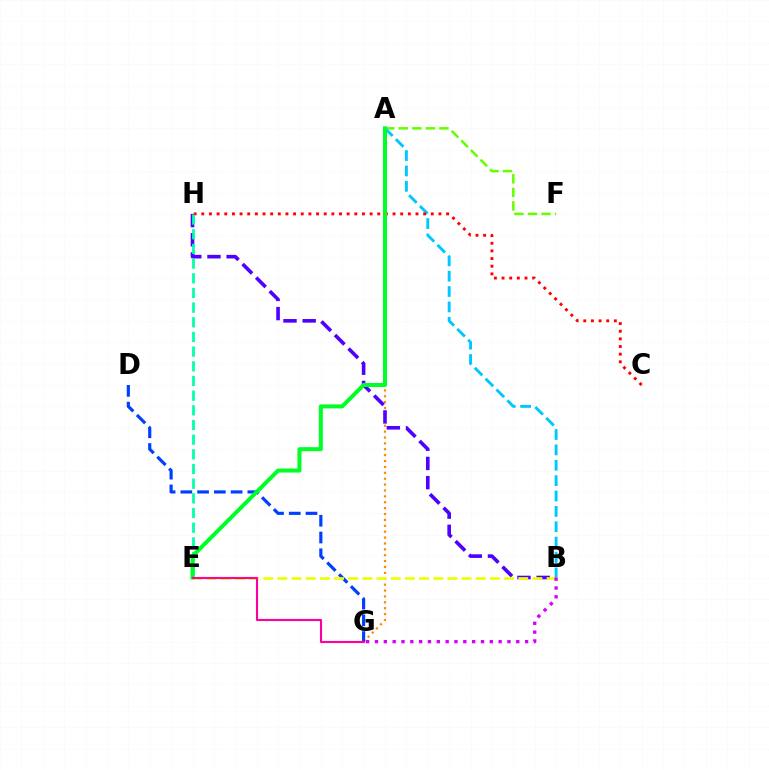{('A', 'G'): [{'color': '#ff8800', 'line_style': 'dotted', 'thickness': 1.6}], ('A', 'F'): [{'color': '#66ff00', 'line_style': 'dashed', 'thickness': 1.84}], ('D', 'G'): [{'color': '#003fff', 'line_style': 'dashed', 'thickness': 2.28}], ('B', 'H'): [{'color': '#4f00ff', 'line_style': 'dashed', 'thickness': 2.61}], ('B', 'E'): [{'color': '#eeff00', 'line_style': 'dashed', 'thickness': 1.92}], ('A', 'B'): [{'color': '#00c7ff', 'line_style': 'dashed', 'thickness': 2.09}], ('C', 'H'): [{'color': '#ff0000', 'line_style': 'dotted', 'thickness': 2.08}], ('E', 'H'): [{'color': '#00ffaf', 'line_style': 'dashed', 'thickness': 1.99}], ('A', 'E'): [{'color': '#00ff27', 'line_style': 'solid', 'thickness': 2.89}], ('B', 'G'): [{'color': '#d600ff', 'line_style': 'dotted', 'thickness': 2.4}], ('E', 'G'): [{'color': '#ff00a0', 'line_style': 'solid', 'thickness': 1.53}]}